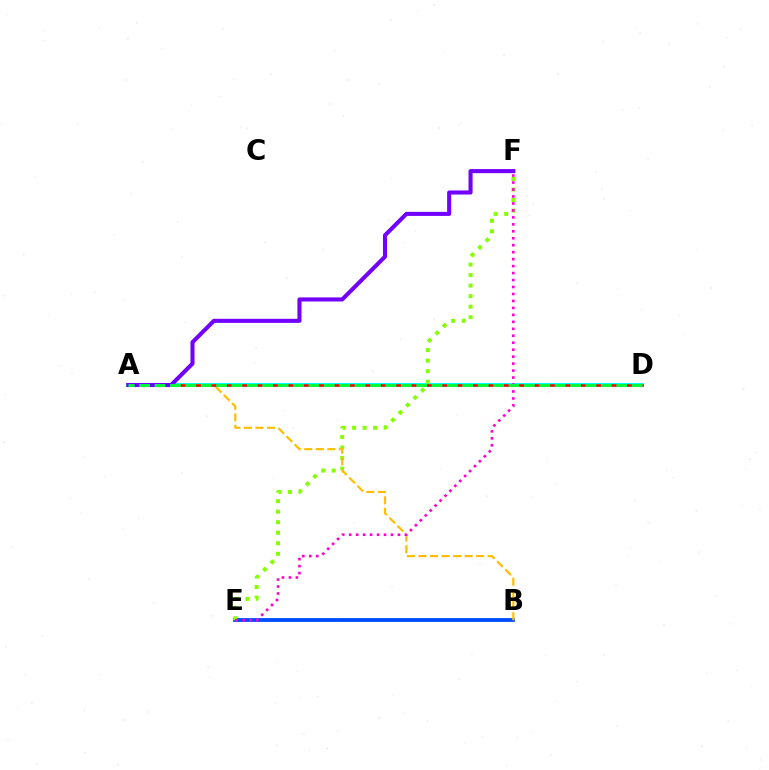{('B', 'E'): [{'color': '#004bff', 'line_style': 'solid', 'thickness': 2.73}], ('A', 'D'): [{'color': '#00fff6', 'line_style': 'solid', 'thickness': 2.91}, {'color': '#ff0000', 'line_style': 'solid', 'thickness': 1.82}, {'color': '#00ff39', 'line_style': 'dashed', 'thickness': 2.09}], ('E', 'F'): [{'color': '#84ff00', 'line_style': 'dotted', 'thickness': 2.86}, {'color': '#ff00cf', 'line_style': 'dotted', 'thickness': 1.89}], ('A', 'B'): [{'color': '#ffbd00', 'line_style': 'dashed', 'thickness': 1.57}], ('A', 'F'): [{'color': '#7200ff', 'line_style': 'solid', 'thickness': 2.93}]}